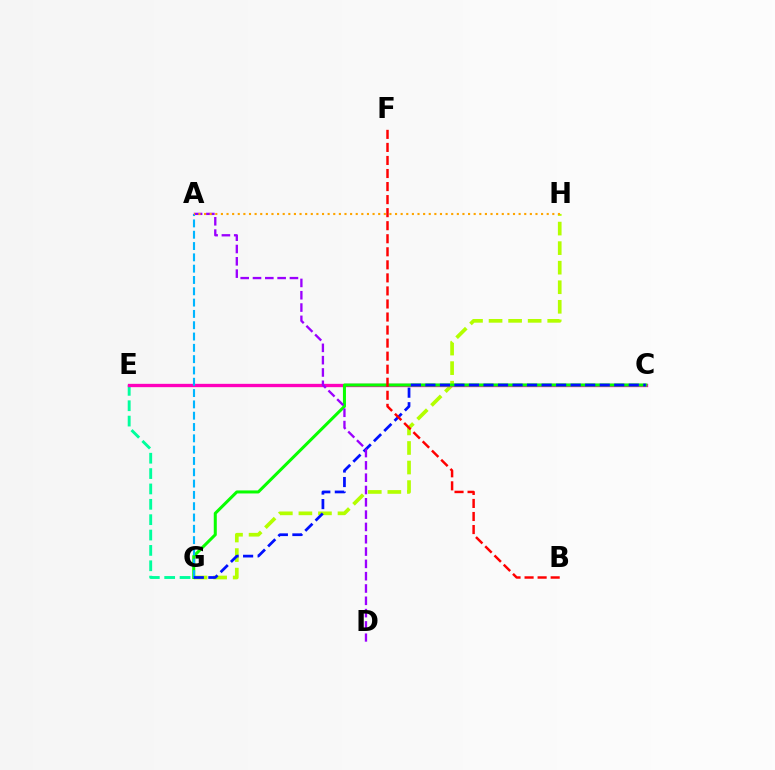{('G', 'H'): [{'color': '#b3ff00', 'line_style': 'dashed', 'thickness': 2.66}], ('E', 'G'): [{'color': '#00ff9d', 'line_style': 'dashed', 'thickness': 2.09}], ('C', 'E'): [{'color': '#ff00bd', 'line_style': 'solid', 'thickness': 2.4}], ('C', 'G'): [{'color': '#08ff00', 'line_style': 'solid', 'thickness': 2.18}, {'color': '#0010ff', 'line_style': 'dashed', 'thickness': 1.97}], ('A', 'G'): [{'color': '#00b5ff', 'line_style': 'dashed', 'thickness': 1.54}], ('B', 'F'): [{'color': '#ff0000', 'line_style': 'dashed', 'thickness': 1.77}], ('A', 'D'): [{'color': '#9b00ff', 'line_style': 'dashed', 'thickness': 1.67}], ('A', 'H'): [{'color': '#ffa500', 'line_style': 'dotted', 'thickness': 1.53}]}